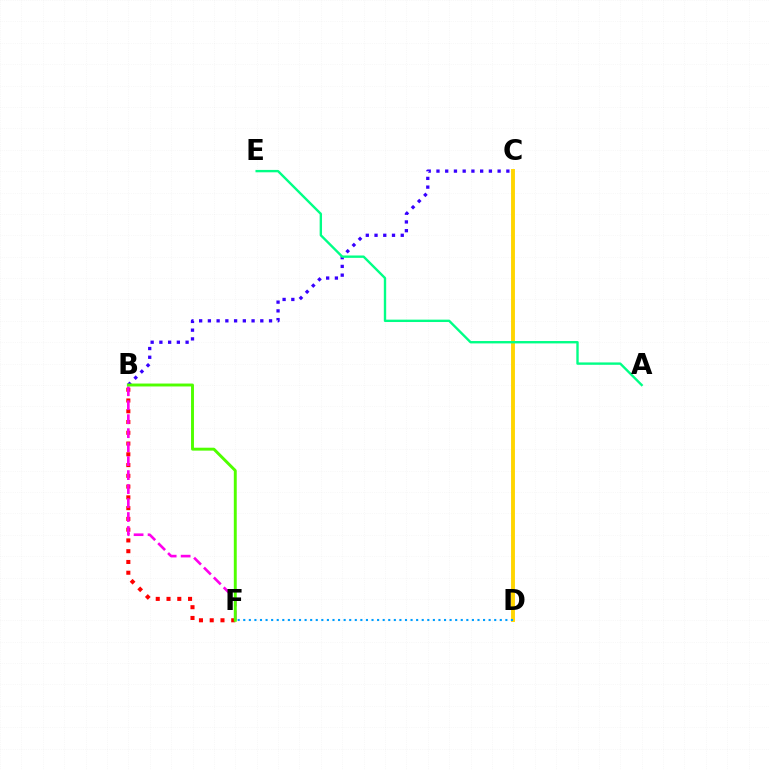{('B', 'C'): [{'color': '#3700ff', 'line_style': 'dotted', 'thickness': 2.37}], ('B', 'F'): [{'color': '#ff0000', 'line_style': 'dotted', 'thickness': 2.92}, {'color': '#ff00ed', 'line_style': 'dashed', 'thickness': 1.9}, {'color': '#4fff00', 'line_style': 'solid', 'thickness': 2.1}], ('C', 'D'): [{'color': '#ffd500', 'line_style': 'solid', 'thickness': 2.8}], ('A', 'E'): [{'color': '#00ff86', 'line_style': 'solid', 'thickness': 1.71}], ('D', 'F'): [{'color': '#009eff', 'line_style': 'dotted', 'thickness': 1.52}]}